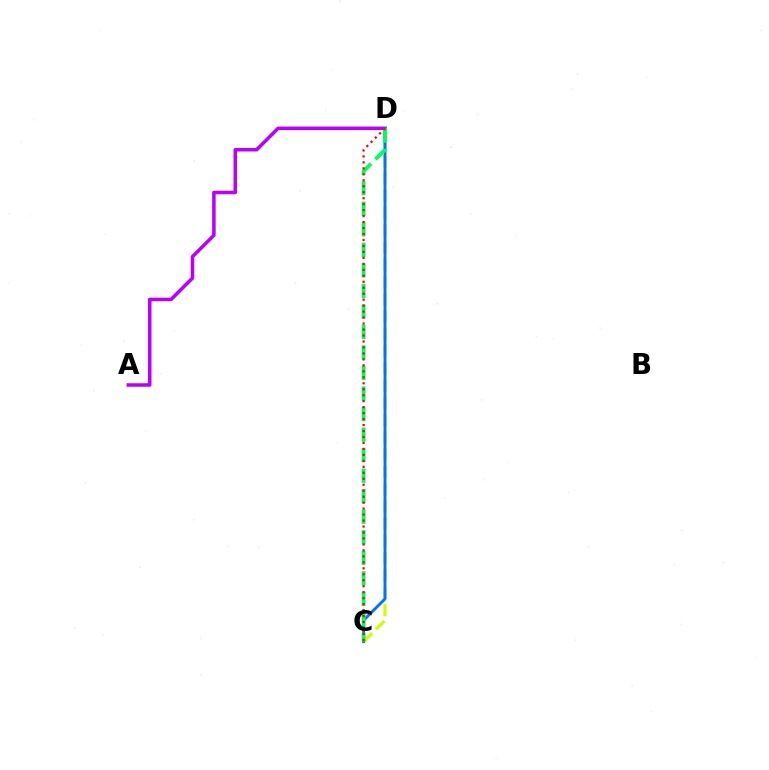{('C', 'D'): [{'color': '#d1ff00', 'line_style': 'dashed', 'thickness': 2.34}, {'color': '#0074ff', 'line_style': 'solid', 'thickness': 2.08}, {'color': '#00ff5c', 'line_style': 'dashed', 'thickness': 2.79}, {'color': '#ff0000', 'line_style': 'dotted', 'thickness': 1.62}], ('A', 'D'): [{'color': '#b900ff', 'line_style': 'solid', 'thickness': 2.54}]}